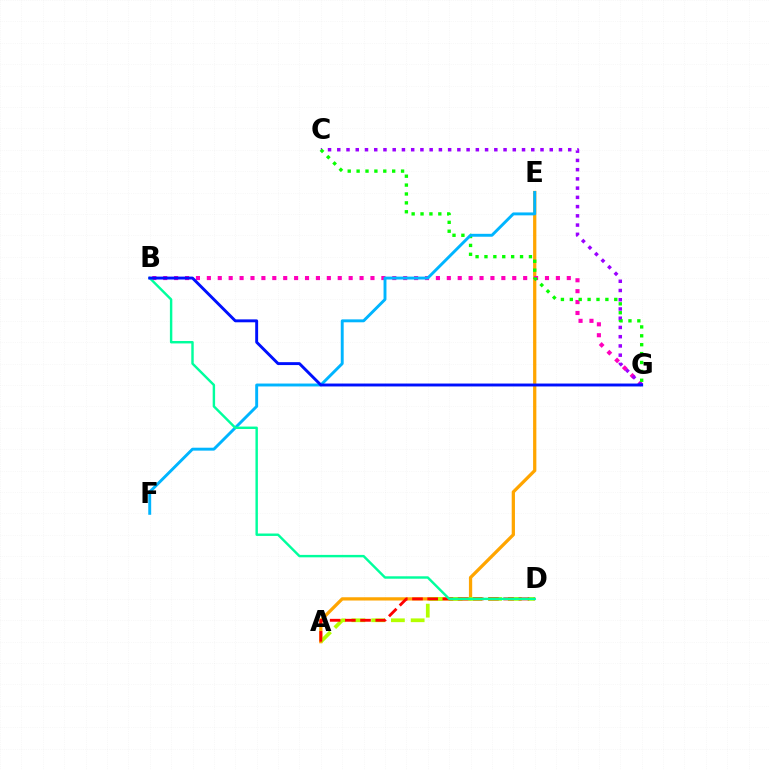{('A', 'E'): [{'color': '#ffa500', 'line_style': 'solid', 'thickness': 2.35}], ('B', 'G'): [{'color': '#ff00bd', 'line_style': 'dotted', 'thickness': 2.96}, {'color': '#0010ff', 'line_style': 'solid', 'thickness': 2.1}], ('A', 'D'): [{'color': '#b3ff00', 'line_style': 'dashed', 'thickness': 2.68}, {'color': '#ff0000', 'line_style': 'dashed', 'thickness': 2.06}], ('C', 'G'): [{'color': '#9b00ff', 'line_style': 'dotted', 'thickness': 2.51}, {'color': '#08ff00', 'line_style': 'dotted', 'thickness': 2.42}], ('E', 'F'): [{'color': '#00b5ff', 'line_style': 'solid', 'thickness': 2.1}], ('B', 'D'): [{'color': '#00ff9d', 'line_style': 'solid', 'thickness': 1.75}]}